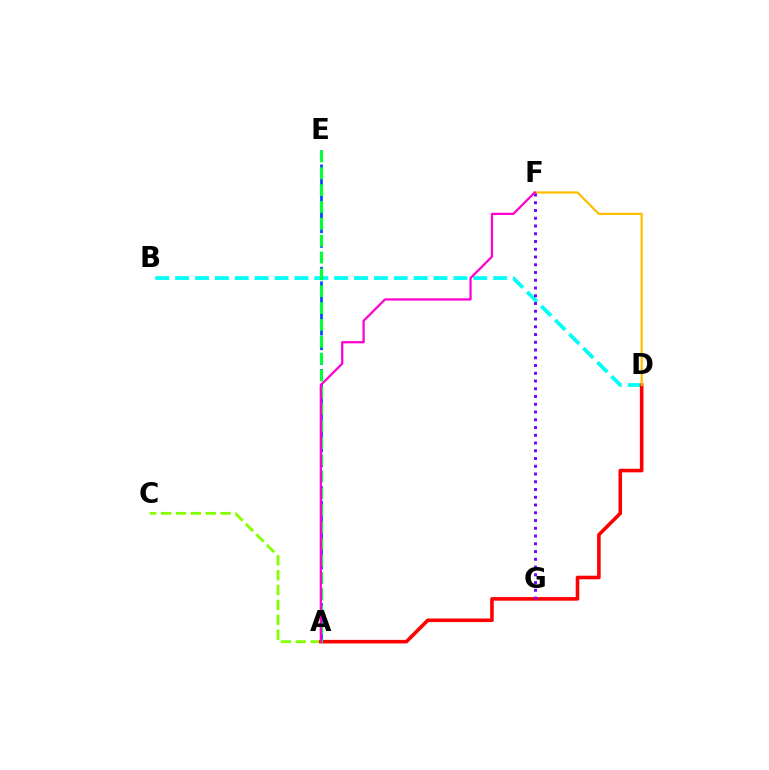{('A', 'E'): [{'color': '#004bff', 'line_style': 'dashed', 'thickness': 1.99}, {'color': '#00ff39', 'line_style': 'dashed', 'thickness': 2.29}], ('A', 'C'): [{'color': '#84ff00', 'line_style': 'dashed', 'thickness': 2.02}], ('B', 'D'): [{'color': '#00fff6', 'line_style': 'dashed', 'thickness': 2.7}], ('A', 'D'): [{'color': '#ff0000', 'line_style': 'solid', 'thickness': 2.57}], ('D', 'F'): [{'color': '#ffbd00', 'line_style': 'solid', 'thickness': 1.6}], ('F', 'G'): [{'color': '#7200ff', 'line_style': 'dotted', 'thickness': 2.11}], ('A', 'F'): [{'color': '#ff00cf', 'line_style': 'solid', 'thickness': 1.62}]}